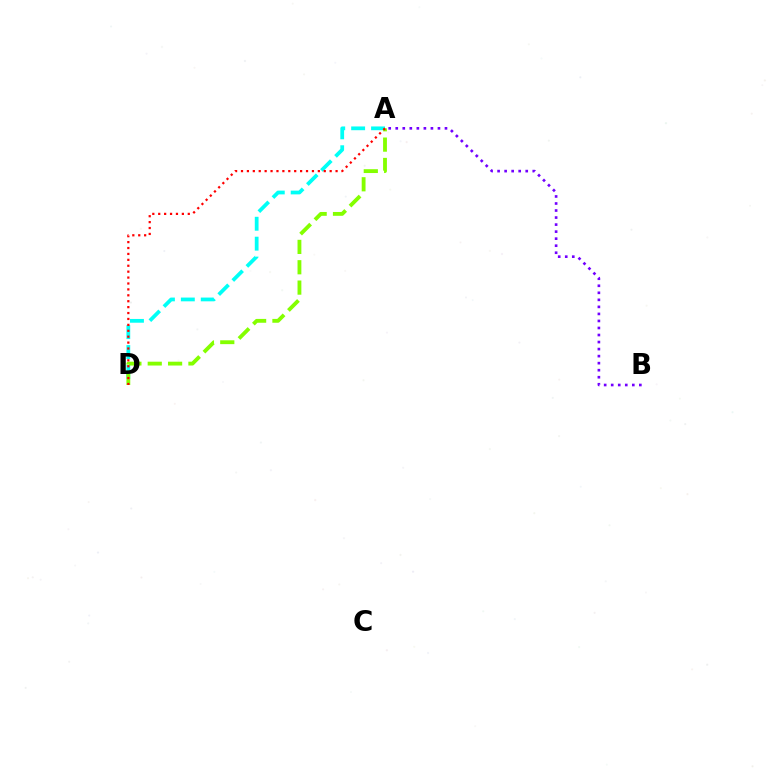{('A', 'B'): [{'color': '#7200ff', 'line_style': 'dotted', 'thickness': 1.91}], ('A', 'D'): [{'color': '#00fff6', 'line_style': 'dashed', 'thickness': 2.71}, {'color': '#84ff00', 'line_style': 'dashed', 'thickness': 2.76}, {'color': '#ff0000', 'line_style': 'dotted', 'thickness': 1.61}]}